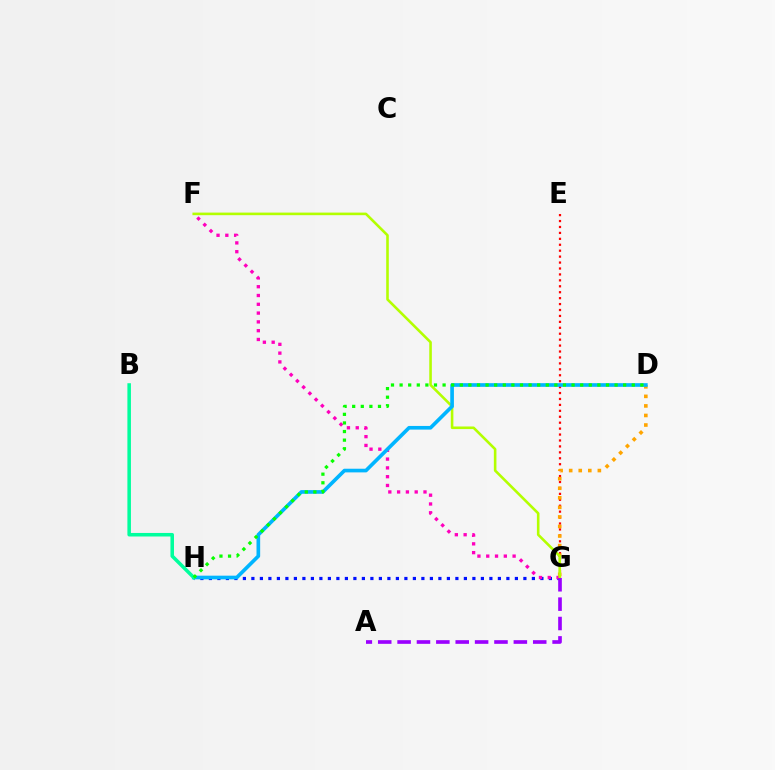{('E', 'G'): [{'color': '#ff0000', 'line_style': 'dotted', 'thickness': 1.61}], ('D', 'G'): [{'color': '#ffa500', 'line_style': 'dotted', 'thickness': 2.6}], ('G', 'H'): [{'color': '#0010ff', 'line_style': 'dotted', 'thickness': 2.31}], ('F', 'G'): [{'color': '#ff00bd', 'line_style': 'dotted', 'thickness': 2.39}, {'color': '#b3ff00', 'line_style': 'solid', 'thickness': 1.86}], ('D', 'H'): [{'color': '#00b5ff', 'line_style': 'solid', 'thickness': 2.63}, {'color': '#08ff00', 'line_style': 'dotted', 'thickness': 2.34}], ('A', 'G'): [{'color': '#9b00ff', 'line_style': 'dashed', 'thickness': 2.63}], ('B', 'H'): [{'color': '#00ff9d', 'line_style': 'solid', 'thickness': 2.55}]}